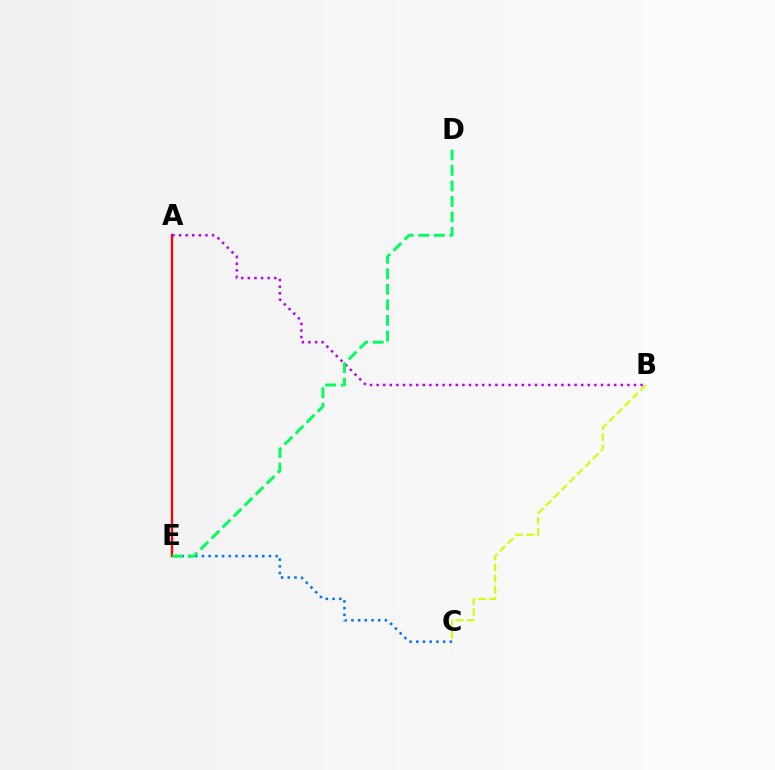{('C', 'E'): [{'color': '#0074ff', 'line_style': 'dotted', 'thickness': 1.82}], ('B', 'C'): [{'color': '#d1ff00', 'line_style': 'dashed', 'thickness': 1.5}], ('A', 'E'): [{'color': '#ff0000', 'line_style': 'solid', 'thickness': 1.68}], ('A', 'B'): [{'color': '#b900ff', 'line_style': 'dotted', 'thickness': 1.79}], ('D', 'E'): [{'color': '#00ff5c', 'line_style': 'dashed', 'thickness': 2.11}]}